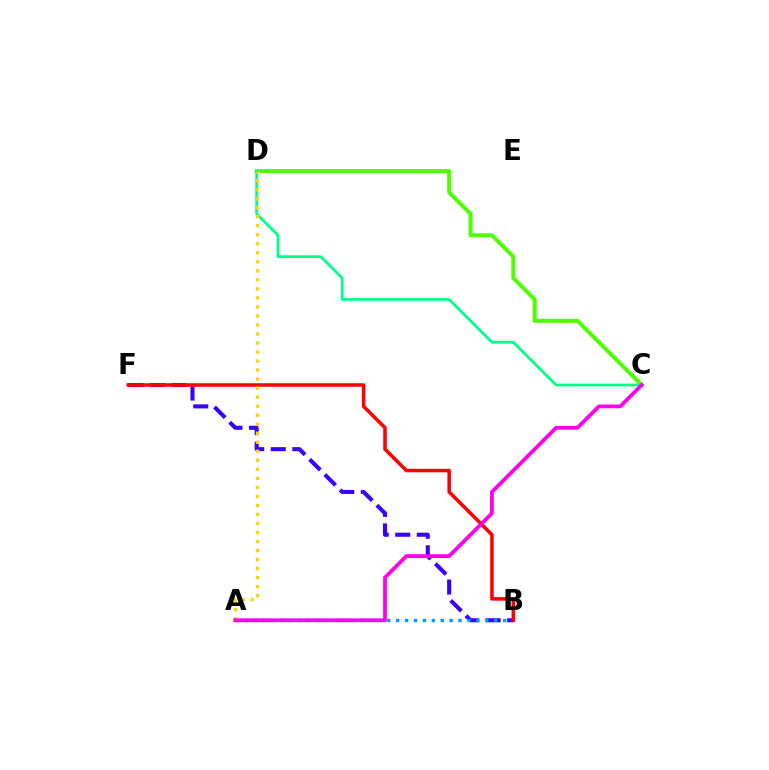{('C', 'D'): [{'color': '#4fff00', 'line_style': 'solid', 'thickness': 2.87}, {'color': '#00ff86', 'line_style': 'solid', 'thickness': 1.98}], ('B', 'F'): [{'color': '#3700ff', 'line_style': 'dashed', 'thickness': 2.93}, {'color': '#ff0000', 'line_style': 'solid', 'thickness': 2.54}], ('A', 'B'): [{'color': '#009eff', 'line_style': 'dotted', 'thickness': 2.42}], ('A', 'D'): [{'color': '#ffd500', 'line_style': 'dotted', 'thickness': 2.45}], ('A', 'C'): [{'color': '#ff00ed', 'line_style': 'solid', 'thickness': 2.72}]}